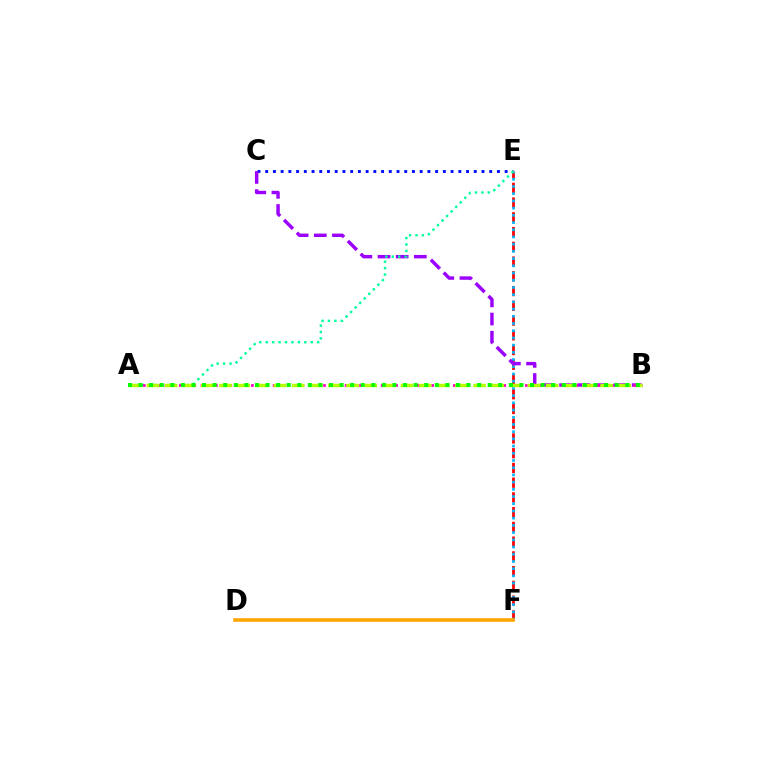{('C', 'E'): [{'color': '#0010ff', 'line_style': 'dotted', 'thickness': 2.1}], ('E', 'F'): [{'color': '#ff0000', 'line_style': 'dashed', 'thickness': 2.0}, {'color': '#00b5ff', 'line_style': 'dotted', 'thickness': 1.96}], ('B', 'C'): [{'color': '#9b00ff', 'line_style': 'dashed', 'thickness': 2.47}], ('A', 'E'): [{'color': '#00ff9d', 'line_style': 'dotted', 'thickness': 1.75}], ('A', 'B'): [{'color': '#ff00bd', 'line_style': 'dotted', 'thickness': 1.96}, {'color': '#b3ff00', 'line_style': 'dashed', 'thickness': 2.46}, {'color': '#08ff00', 'line_style': 'dotted', 'thickness': 2.87}], ('D', 'F'): [{'color': '#ffa500', 'line_style': 'solid', 'thickness': 2.6}]}